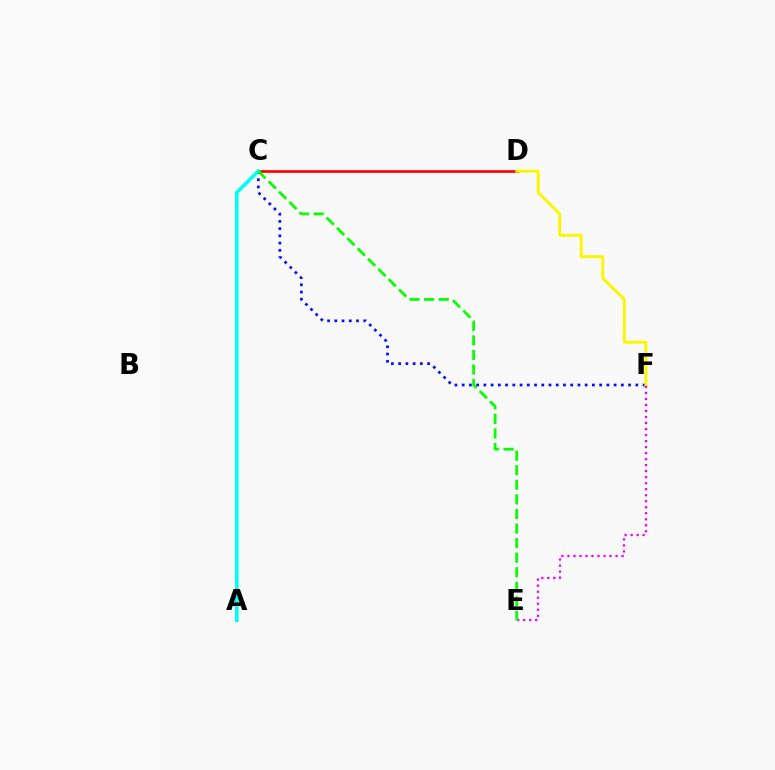{('C', 'F'): [{'color': '#0010ff', 'line_style': 'dotted', 'thickness': 1.97}], ('C', 'D'): [{'color': '#ff0000', 'line_style': 'solid', 'thickness': 1.95}], ('D', 'F'): [{'color': '#fcf500', 'line_style': 'solid', 'thickness': 2.1}], ('A', 'C'): [{'color': '#00fff6', 'line_style': 'solid', 'thickness': 2.62}], ('E', 'F'): [{'color': '#ee00ff', 'line_style': 'dotted', 'thickness': 1.63}], ('C', 'E'): [{'color': '#08ff00', 'line_style': 'dashed', 'thickness': 1.98}]}